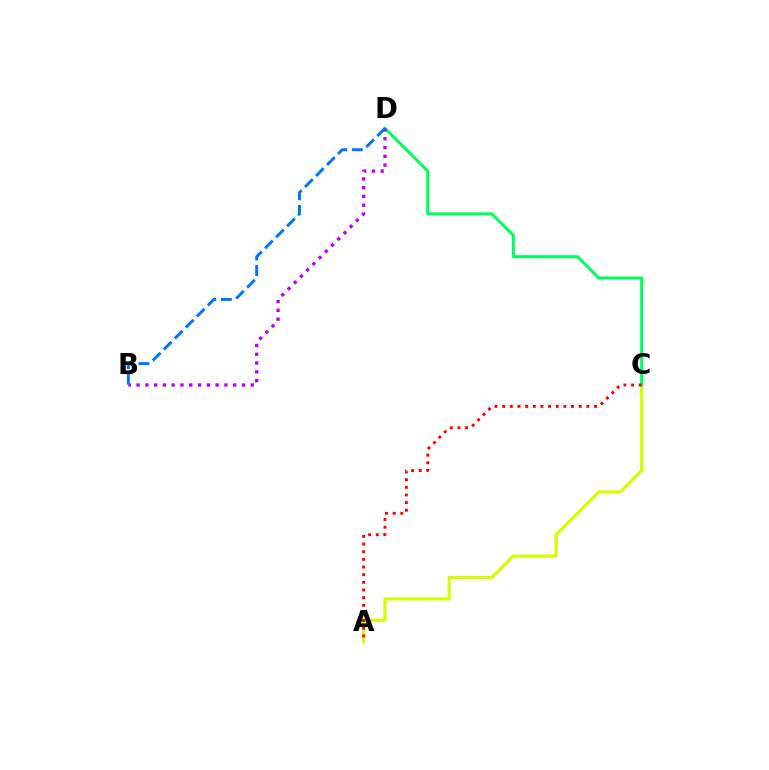{('A', 'C'): [{'color': '#d1ff00', 'line_style': 'solid', 'thickness': 2.27}, {'color': '#ff0000', 'line_style': 'dotted', 'thickness': 2.08}], ('C', 'D'): [{'color': '#00ff5c', 'line_style': 'solid', 'thickness': 2.19}], ('B', 'D'): [{'color': '#b900ff', 'line_style': 'dotted', 'thickness': 2.39}, {'color': '#0074ff', 'line_style': 'dashed', 'thickness': 2.12}]}